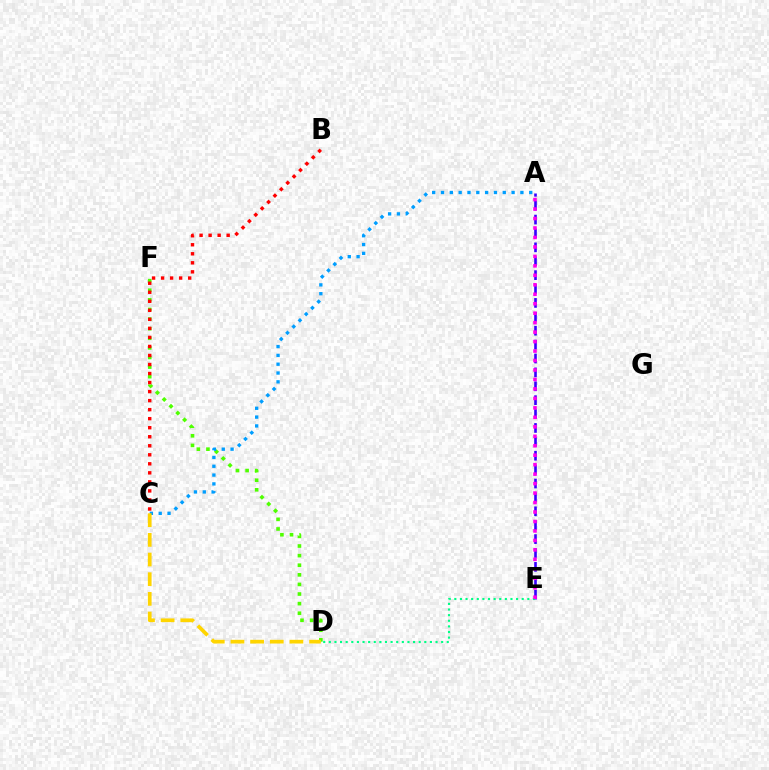{('D', 'F'): [{'color': '#4fff00', 'line_style': 'dotted', 'thickness': 2.61}], ('A', 'C'): [{'color': '#009eff', 'line_style': 'dotted', 'thickness': 2.4}], ('A', 'E'): [{'color': '#3700ff', 'line_style': 'dashed', 'thickness': 1.89}, {'color': '#ff00ed', 'line_style': 'dotted', 'thickness': 2.57}], ('C', 'D'): [{'color': '#ffd500', 'line_style': 'dashed', 'thickness': 2.67}], ('B', 'C'): [{'color': '#ff0000', 'line_style': 'dotted', 'thickness': 2.45}], ('D', 'E'): [{'color': '#00ff86', 'line_style': 'dotted', 'thickness': 1.53}]}